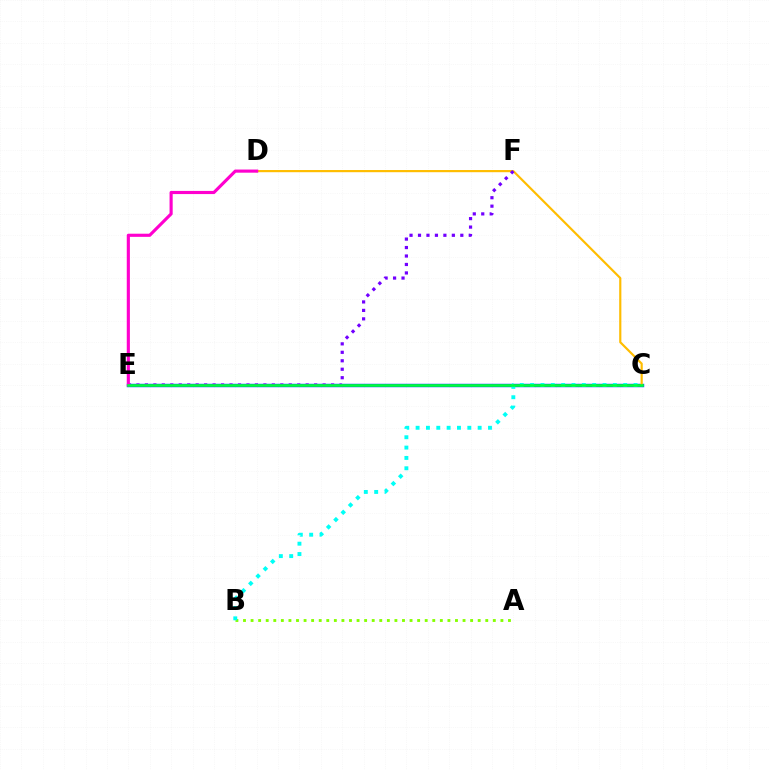{('A', 'B'): [{'color': '#84ff00', 'line_style': 'dotted', 'thickness': 2.06}], ('C', 'E'): [{'color': '#ff0000', 'line_style': 'solid', 'thickness': 2.13}, {'color': '#004bff', 'line_style': 'solid', 'thickness': 2.48}, {'color': '#00ff39', 'line_style': 'solid', 'thickness': 1.9}], ('C', 'D'): [{'color': '#ffbd00', 'line_style': 'solid', 'thickness': 1.57}], ('E', 'F'): [{'color': '#7200ff', 'line_style': 'dotted', 'thickness': 2.3}], ('B', 'C'): [{'color': '#00fff6', 'line_style': 'dotted', 'thickness': 2.81}], ('D', 'E'): [{'color': '#ff00cf', 'line_style': 'solid', 'thickness': 2.26}]}